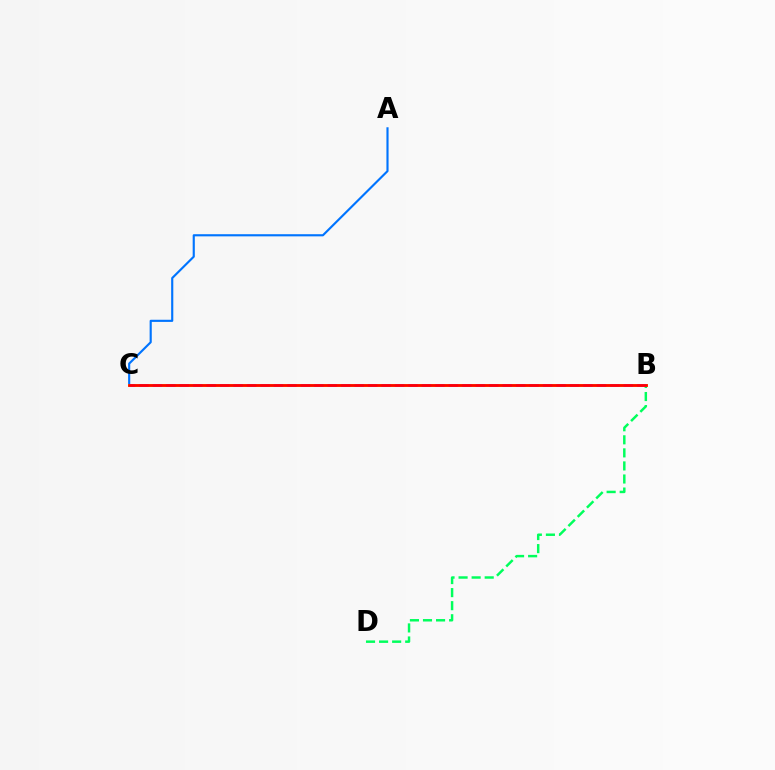{('B', 'D'): [{'color': '#00ff5c', 'line_style': 'dashed', 'thickness': 1.77}], ('A', 'C'): [{'color': '#0074ff', 'line_style': 'solid', 'thickness': 1.54}], ('B', 'C'): [{'color': '#d1ff00', 'line_style': 'solid', 'thickness': 2.11}, {'color': '#b900ff', 'line_style': 'dashed', 'thickness': 1.83}, {'color': '#ff0000', 'line_style': 'solid', 'thickness': 1.97}]}